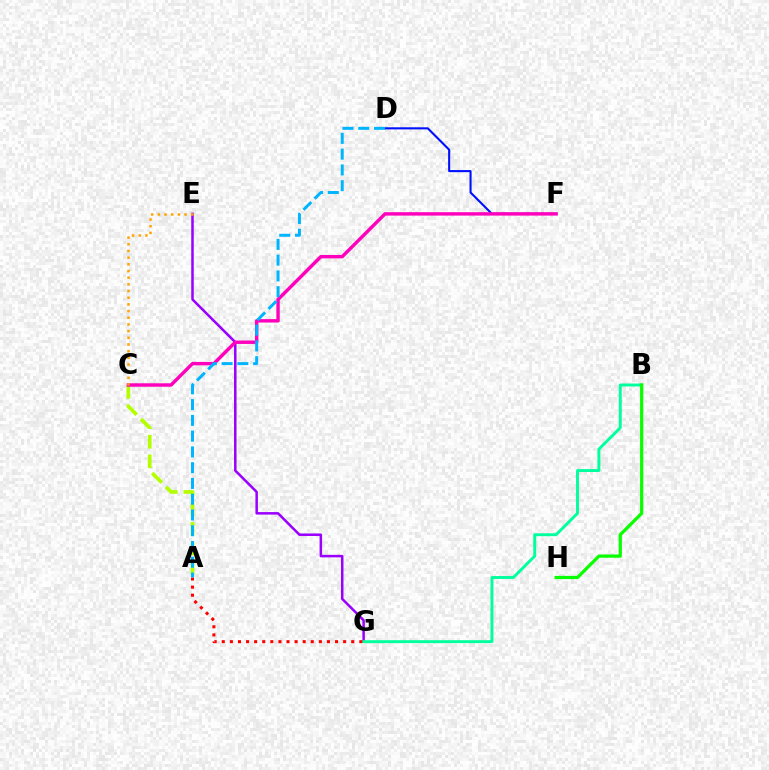{('A', 'C'): [{'color': '#b3ff00', 'line_style': 'dashed', 'thickness': 2.66}], ('E', 'G'): [{'color': '#9b00ff', 'line_style': 'solid', 'thickness': 1.81}], ('D', 'F'): [{'color': '#0010ff', 'line_style': 'solid', 'thickness': 1.51}], ('B', 'G'): [{'color': '#00ff9d', 'line_style': 'solid', 'thickness': 2.1}], ('A', 'G'): [{'color': '#ff0000', 'line_style': 'dotted', 'thickness': 2.2}], ('B', 'H'): [{'color': '#08ff00', 'line_style': 'solid', 'thickness': 2.31}], ('C', 'F'): [{'color': '#ff00bd', 'line_style': 'solid', 'thickness': 2.46}], ('C', 'E'): [{'color': '#ffa500', 'line_style': 'dotted', 'thickness': 1.81}], ('A', 'D'): [{'color': '#00b5ff', 'line_style': 'dashed', 'thickness': 2.14}]}